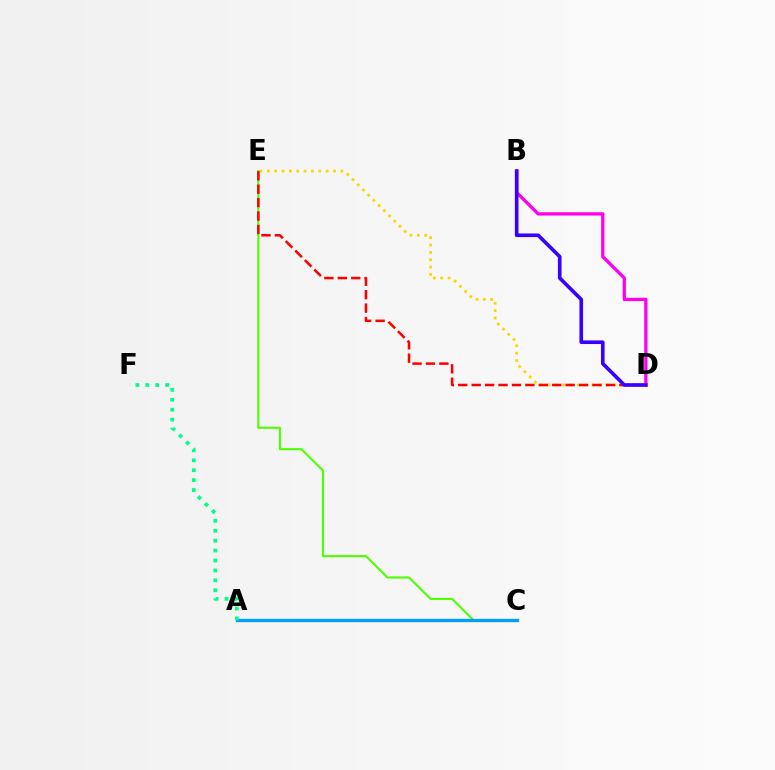{('C', 'E'): [{'color': '#4fff00', 'line_style': 'solid', 'thickness': 1.52}], ('B', 'D'): [{'color': '#ff00ed', 'line_style': 'solid', 'thickness': 2.37}, {'color': '#3700ff', 'line_style': 'solid', 'thickness': 2.62}], ('D', 'E'): [{'color': '#ffd500', 'line_style': 'dotted', 'thickness': 2.0}, {'color': '#ff0000', 'line_style': 'dashed', 'thickness': 1.82}], ('A', 'C'): [{'color': '#009eff', 'line_style': 'solid', 'thickness': 2.39}], ('A', 'F'): [{'color': '#00ff86', 'line_style': 'dotted', 'thickness': 2.7}]}